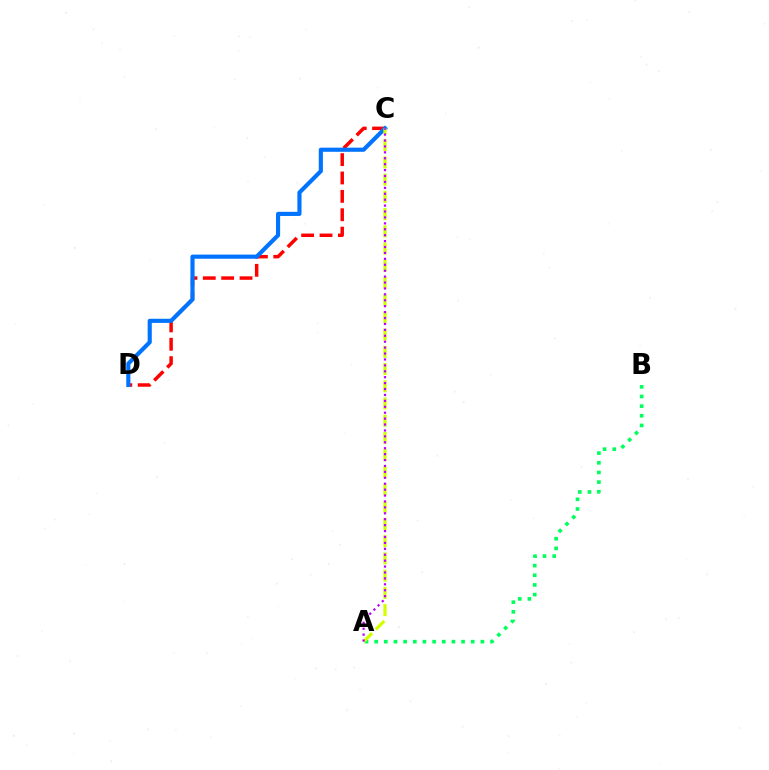{('C', 'D'): [{'color': '#ff0000', 'line_style': 'dashed', 'thickness': 2.5}, {'color': '#0074ff', 'line_style': 'solid', 'thickness': 2.98}], ('A', 'B'): [{'color': '#00ff5c', 'line_style': 'dotted', 'thickness': 2.62}], ('A', 'C'): [{'color': '#d1ff00', 'line_style': 'dashed', 'thickness': 2.34}, {'color': '#b900ff', 'line_style': 'dotted', 'thickness': 1.61}]}